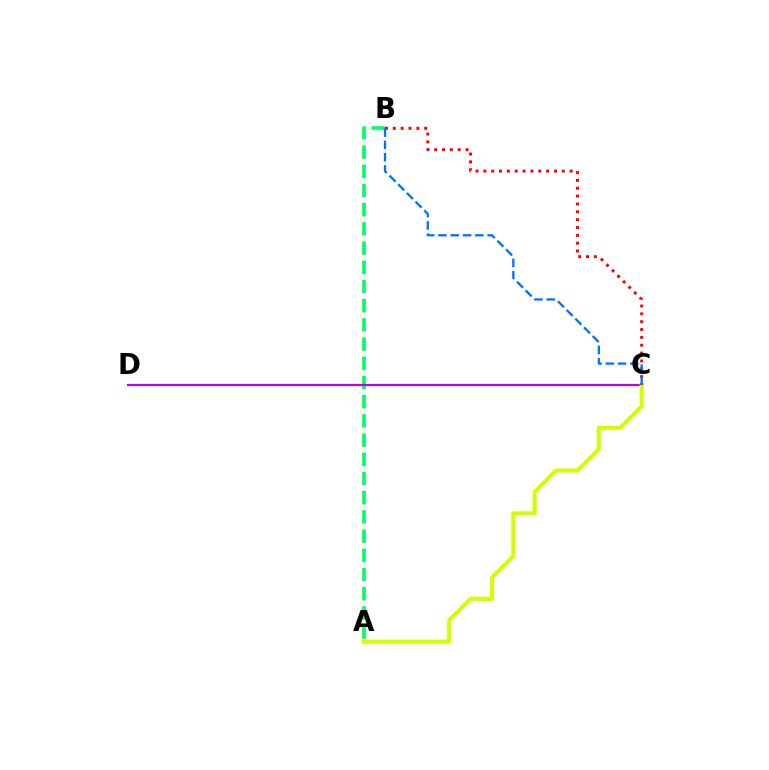{('A', 'B'): [{'color': '#00ff5c', 'line_style': 'dashed', 'thickness': 2.61}], ('C', 'D'): [{'color': '#b900ff', 'line_style': 'solid', 'thickness': 1.56}], ('A', 'C'): [{'color': '#d1ff00', 'line_style': 'solid', 'thickness': 2.92}], ('B', 'C'): [{'color': '#ff0000', 'line_style': 'dotted', 'thickness': 2.13}, {'color': '#0074ff', 'line_style': 'dashed', 'thickness': 1.67}]}